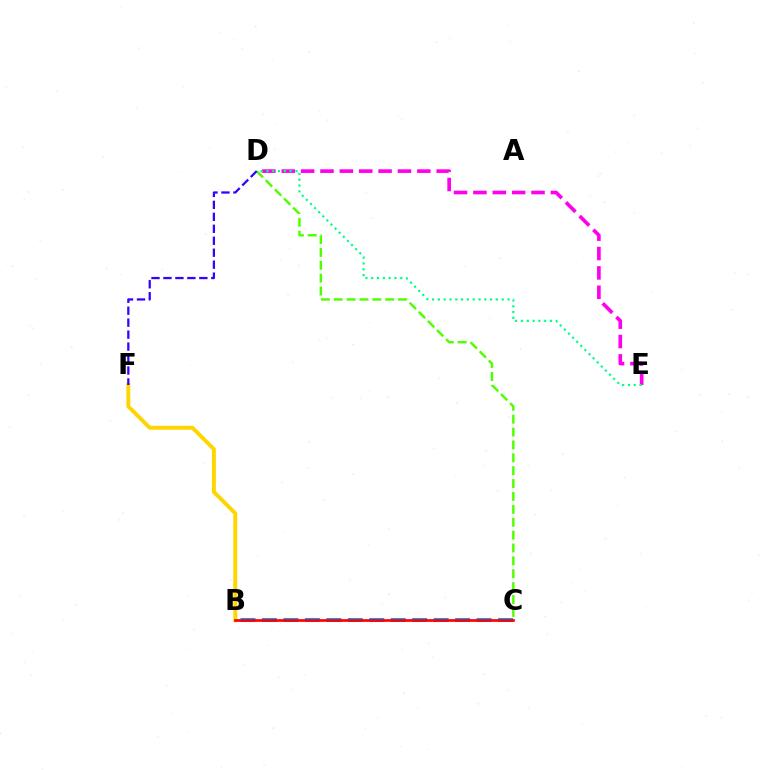{('C', 'D'): [{'color': '#4fff00', 'line_style': 'dashed', 'thickness': 1.75}], ('B', 'C'): [{'color': '#009eff', 'line_style': 'dashed', 'thickness': 2.92}, {'color': '#ff0000', 'line_style': 'solid', 'thickness': 1.94}], ('B', 'F'): [{'color': '#ffd500', 'line_style': 'solid', 'thickness': 2.81}], ('D', 'E'): [{'color': '#ff00ed', 'line_style': 'dashed', 'thickness': 2.63}, {'color': '#00ff86', 'line_style': 'dotted', 'thickness': 1.58}], ('D', 'F'): [{'color': '#3700ff', 'line_style': 'dashed', 'thickness': 1.63}]}